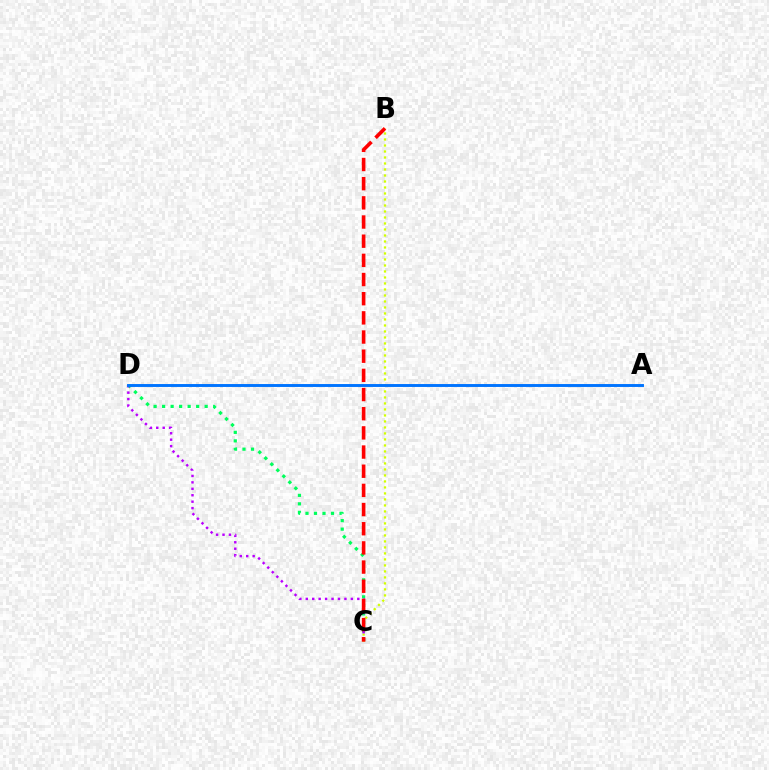{('B', 'C'): [{'color': '#d1ff00', 'line_style': 'dotted', 'thickness': 1.63}, {'color': '#ff0000', 'line_style': 'dashed', 'thickness': 2.6}], ('C', 'D'): [{'color': '#00ff5c', 'line_style': 'dotted', 'thickness': 2.31}, {'color': '#b900ff', 'line_style': 'dotted', 'thickness': 1.75}], ('A', 'D'): [{'color': '#0074ff', 'line_style': 'solid', 'thickness': 2.1}]}